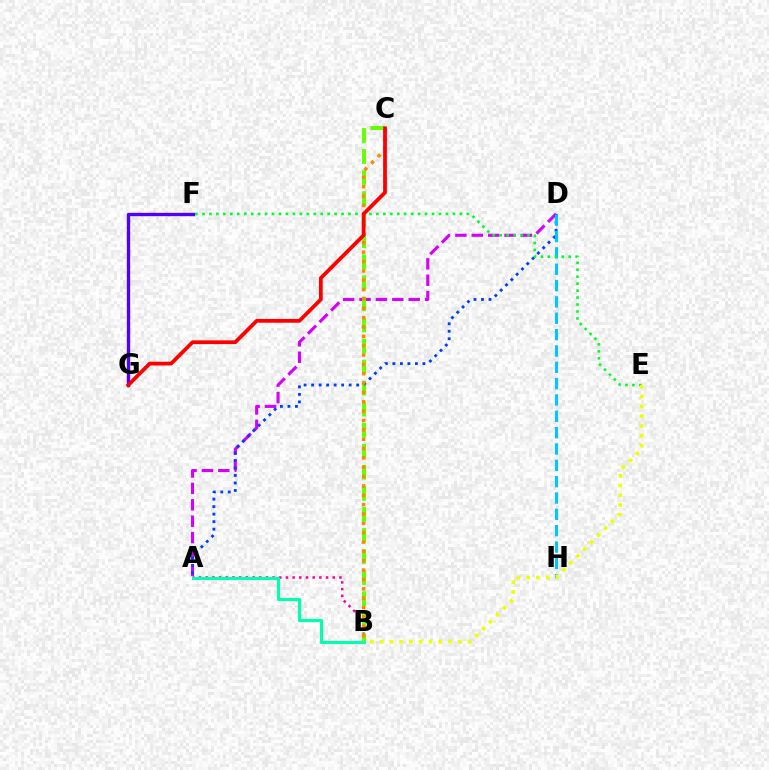{('A', 'B'): [{'color': '#ff00a0', 'line_style': 'dotted', 'thickness': 1.82}, {'color': '#00ffaf', 'line_style': 'solid', 'thickness': 2.23}], ('A', 'D'): [{'color': '#d600ff', 'line_style': 'dashed', 'thickness': 2.23}, {'color': '#003fff', 'line_style': 'dotted', 'thickness': 2.04}], ('B', 'C'): [{'color': '#66ff00', 'line_style': 'dashed', 'thickness': 2.86}, {'color': '#ff8800', 'line_style': 'dotted', 'thickness': 2.54}], ('D', 'H'): [{'color': '#00c7ff', 'line_style': 'dashed', 'thickness': 2.22}], ('E', 'F'): [{'color': '#00ff27', 'line_style': 'dotted', 'thickness': 1.89}], ('F', 'G'): [{'color': '#4f00ff', 'line_style': 'solid', 'thickness': 2.41}], ('C', 'G'): [{'color': '#ff0000', 'line_style': 'solid', 'thickness': 2.71}], ('B', 'E'): [{'color': '#eeff00', 'line_style': 'dotted', 'thickness': 2.66}]}